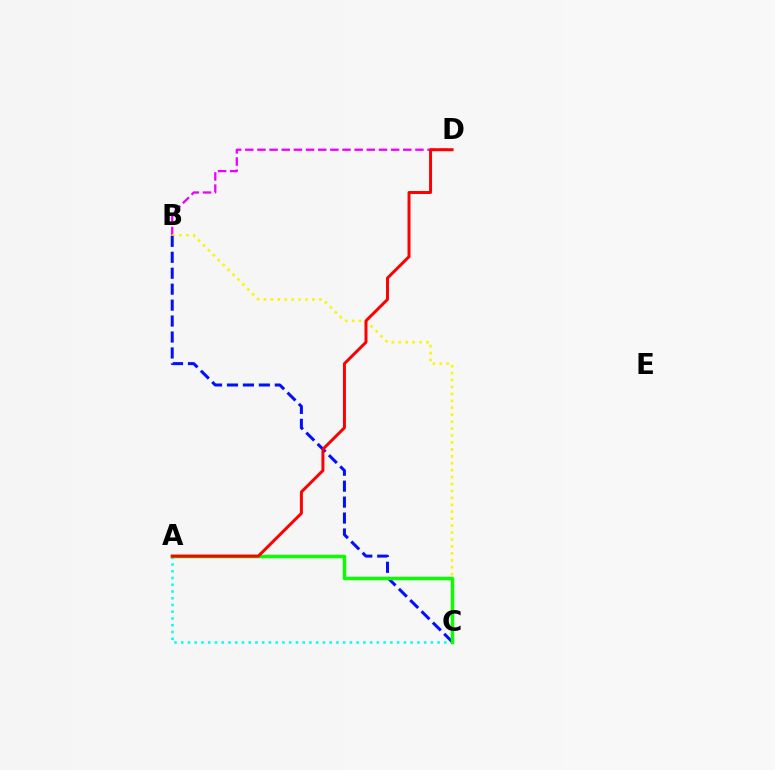{('B', 'D'): [{'color': '#ee00ff', 'line_style': 'dashed', 'thickness': 1.65}], ('B', 'C'): [{'color': '#fcf500', 'line_style': 'dotted', 'thickness': 1.88}, {'color': '#0010ff', 'line_style': 'dashed', 'thickness': 2.17}], ('A', 'C'): [{'color': '#00fff6', 'line_style': 'dotted', 'thickness': 1.83}, {'color': '#08ff00', 'line_style': 'solid', 'thickness': 2.51}], ('A', 'D'): [{'color': '#ff0000', 'line_style': 'solid', 'thickness': 2.14}]}